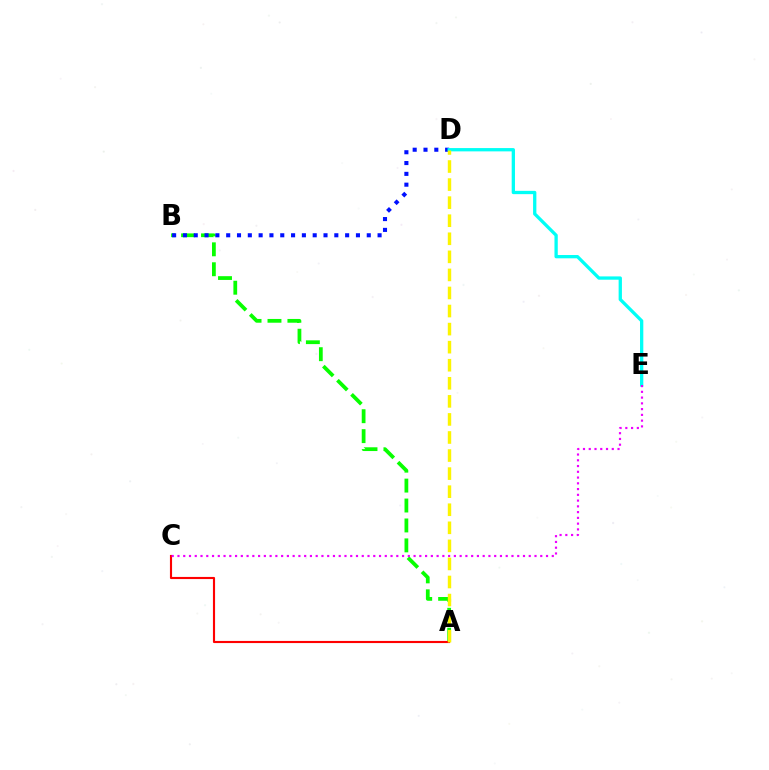{('A', 'B'): [{'color': '#08ff00', 'line_style': 'dashed', 'thickness': 2.71}], ('B', 'D'): [{'color': '#0010ff', 'line_style': 'dotted', 'thickness': 2.94}], ('D', 'E'): [{'color': '#00fff6', 'line_style': 'solid', 'thickness': 2.37}], ('A', 'C'): [{'color': '#ff0000', 'line_style': 'solid', 'thickness': 1.54}], ('C', 'E'): [{'color': '#ee00ff', 'line_style': 'dotted', 'thickness': 1.56}], ('A', 'D'): [{'color': '#fcf500', 'line_style': 'dashed', 'thickness': 2.45}]}